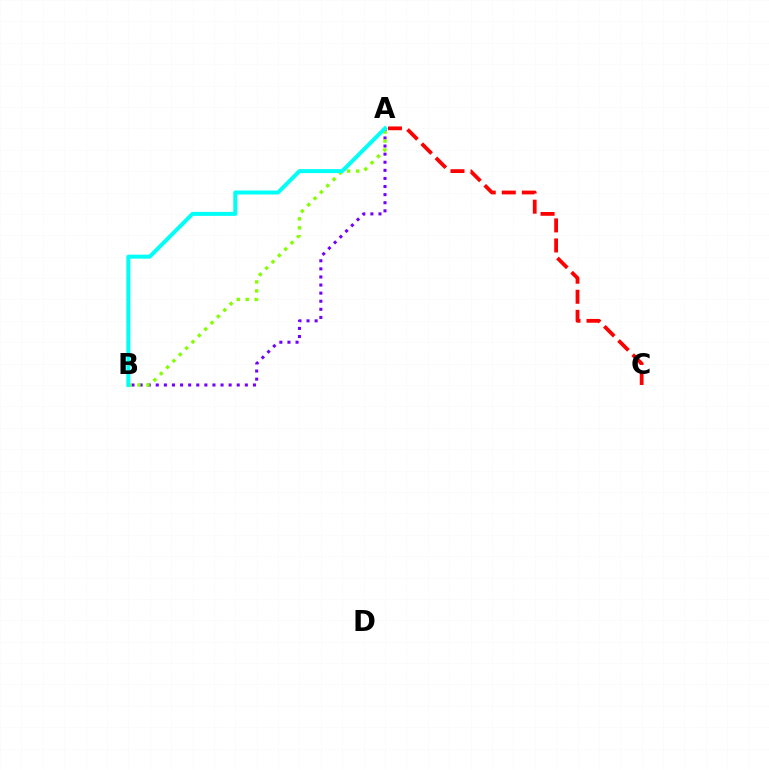{('A', 'C'): [{'color': '#ff0000', 'line_style': 'dashed', 'thickness': 2.72}], ('A', 'B'): [{'color': '#7200ff', 'line_style': 'dotted', 'thickness': 2.2}, {'color': '#84ff00', 'line_style': 'dotted', 'thickness': 2.44}, {'color': '#00fff6', 'line_style': 'solid', 'thickness': 2.87}]}